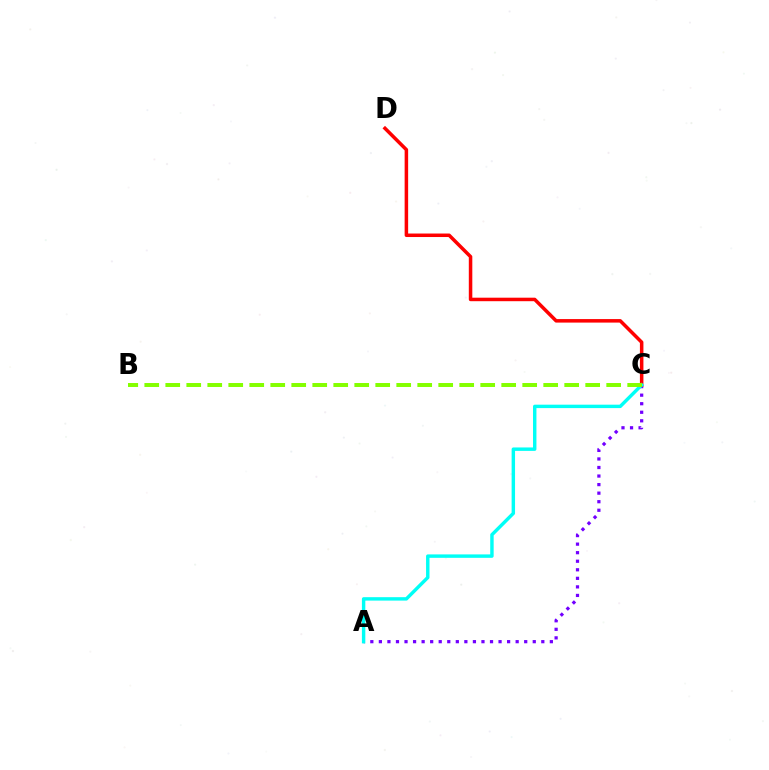{('A', 'C'): [{'color': '#7200ff', 'line_style': 'dotted', 'thickness': 2.32}, {'color': '#00fff6', 'line_style': 'solid', 'thickness': 2.47}], ('C', 'D'): [{'color': '#ff0000', 'line_style': 'solid', 'thickness': 2.53}], ('B', 'C'): [{'color': '#84ff00', 'line_style': 'dashed', 'thickness': 2.85}]}